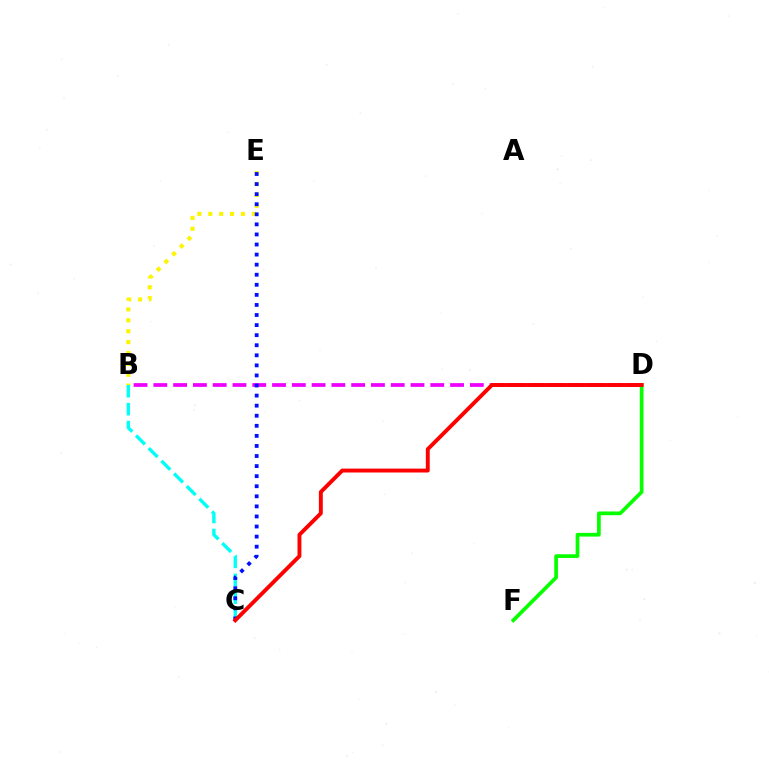{('B', 'E'): [{'color': '#fcf500', 'line_style': 'dotted', 'thickness': 2.96}], ('B', 'D'): [{'color': '#ee00ff', 'line_style': 'dashed', 'thickness': 2.69}], ('B', 'C'): [{'color': '#00fff6', 'line_style': 'dashed', 'thickness': 2.43}], ('C', 'E'): [{'color': '#0010ff', 'line_style': 'dotted', 'thickness': 2.74}], ('D', 'F'): [{'color': '#08ff00', 'line_style': 'solid', 'thickness': 2.67}], ('C', 'D'): [{'color': '#ff0000', 'line_style': 'solid', 'thickness': 2.81}]}